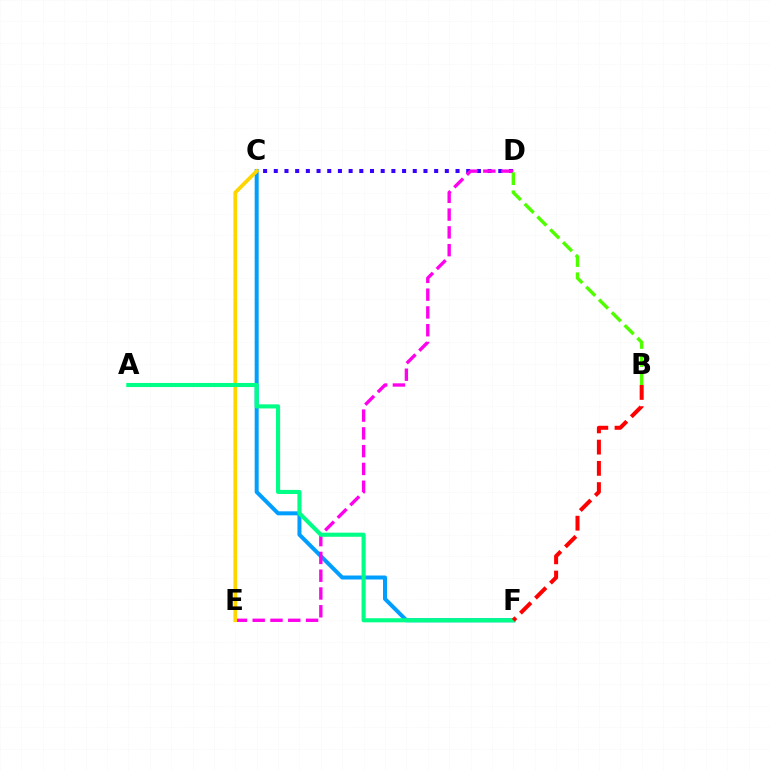{('C', 'F'): [{'color': '#009eff', 'line_style': 'solid', 'thickness': 2.87}], ('C', 'D'): [{'color': '#3700ff', 'line_style': 'dotted', 'thickness': 2.9}], ('D', 'E'): [{'color': '#ff00ed', 'line_style': 'dashed', 'thickness': 2.42}], ('C', 'E'): [{'color': '#ffd500', 'line_style': 'solid', 'thickness': 2.67}], ('B', 'D'): [{'color': '#4fff00', 'line_style': 'dashed', 'thickness': 2.46}], ('A', 'F'): [{'color': '#00ff86', 'line_style': 'solid', 'thickness': 2.95}], ('B', 'F'): [{'color': '#ff0000', 'line_style': 'dashed', 'thickness': 2.89}]}